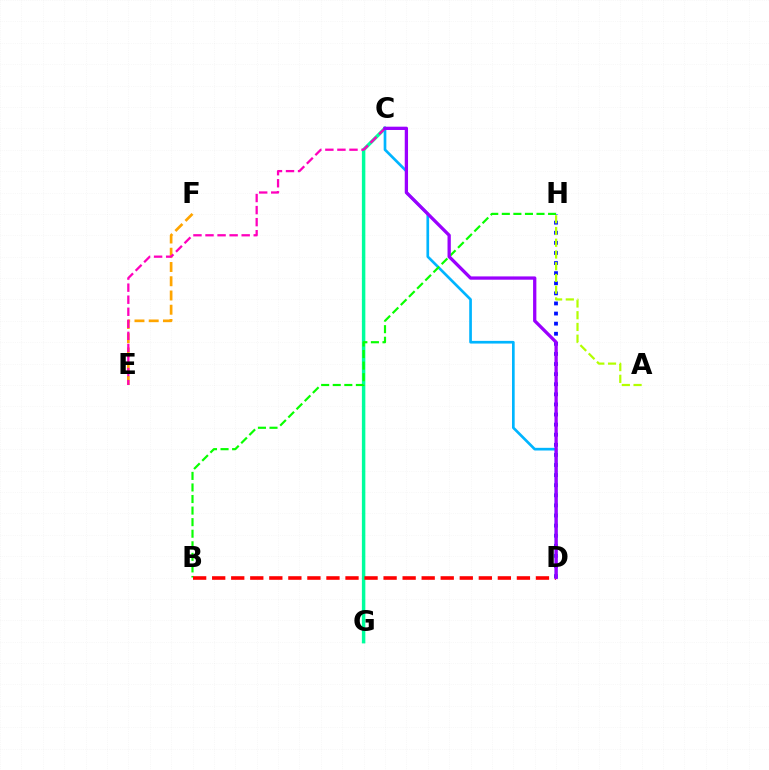{('D', 'H'): [{'color': '#0010ff', 'line_style': 'dotted', 'thickness': 2.74}], ('C', 'G'): [{'color': '#00ff9d', 'line_style': 'solid', 'thickness': 2.49}], ('C', 'D'): [{'color': '#00b5ff', 'line_style': 'solid', 'thickness': 1.93}, {'color': '#9b00ff', 'line_style': 'solid', 'thickness': 2.37}], ('A', 'H'): [{'color': '#b3ff00', 'line_style': 'dashed', 'thickness': 1.59}], ('E', 'F'): [{'color': '#ffa500', 'line_style': 'dashed', 'thickness': 1.94}], ('B', 'H'): [{'color': '#08ff00', 'line_style': 'dashed', 'thickness': 1.57}], ('C', 'E'): [{'color': '#ff00bd', 'line_style': 'dashed', 'thickness': 1.64}], ('B', 'D'): [{'color': '#ff0000', 'line_style': 'dashed', 'thickness': 2.59}]}